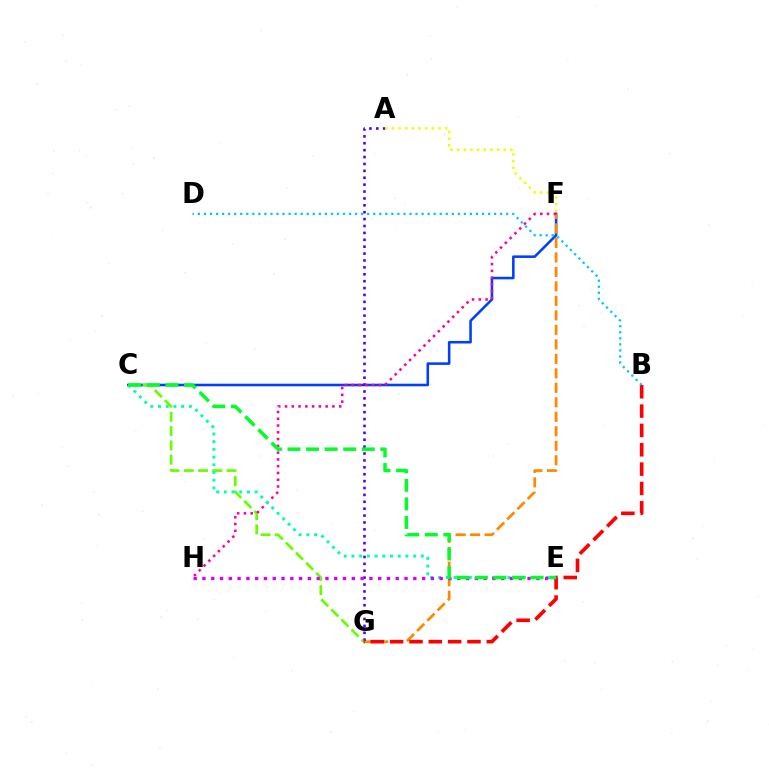{('C', 'F'): [{'color': '#003fff', 'line_style': 'solid', 'thickness': 1.84}], ('F', 'G'): [{'color': '#ff8800', 'line_style': 'dashed', 'thickness': 1.97}], ('A', 'G'): [{'color': '#4f00ff', 'line_style': 'dotted', 'thickness': 1.87}], ('A', 'F'): [{'color': '#eeff00', 'line_style': 'dotted', 'thickness': 1.81}], ('C', 'G'): [{'color': '#66ff00', 'line_style': 'dashed', 'thickness': 1.94}], ('F', 'H'): [{'color': '#ff00a0', 'line_style': 'dotted', 'thickness': 1.84}], ('B', 'G'): [{'color': '#ff0000', 'line_style': 'dashed', 'thickness': 2.63}], ('B', 'D'): [{'color': '#00c7ff', 'line_style': 'dotted', 'thickness': 1.64}], ('C', 'E'): [{'color': '#00ffaf', 'line_style': 'dotted', 'thickness': 2.1}, {'color': '#00ff27', 'line_style': 'dashed', 'thickness': 2.52}], ('E', 'H'): [{'color': '#d600ff', 'line_style': 'dotted', 'thickness': 2.39}]}